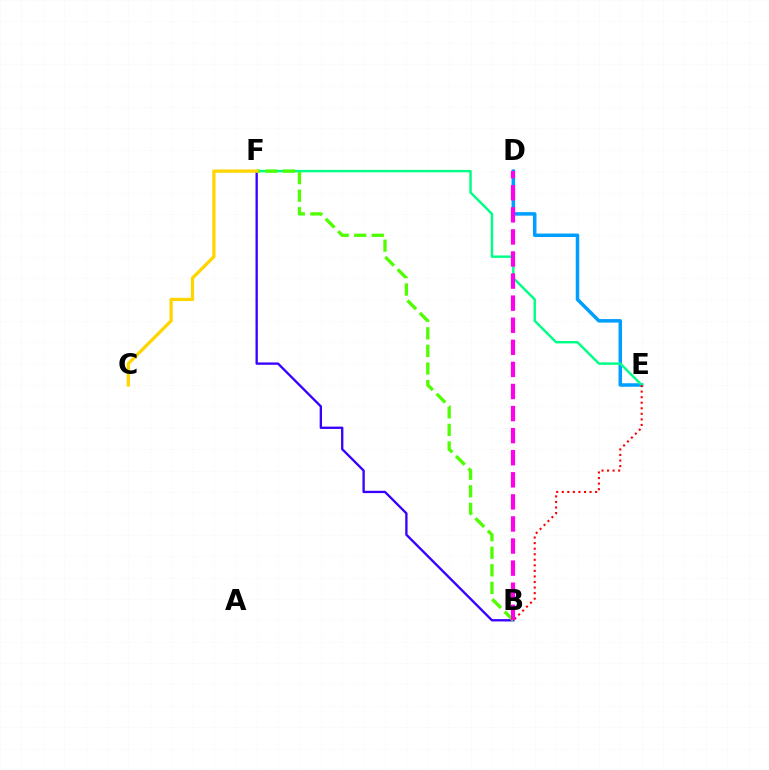{('D', 'E'): [{'color': '#009eff', 'line_style': 'solid', 'thickness': 2.53}], ('E', 'F'): [{'color': '#00ff86', 'line_style': 'solid', 'thickness': 1.76}], ('B', 'F'): [{'color': '#3700ff', 'line_style': 'solid', 'thickness': 1.68}, {'color': '#4fff00', 'line_style': 'dashed', 'thickness': 2.39}], ('B', 'E'): [{'color': '#ff0000', 'line_style': 'dotted', 'thickness': 1.51}], ('B', 'D'): [{'color': '#ff00ed', 'line_style': 'dashed', 'thickness': 3.0}], ('C', 'F'): [{'color': '#ffd500', 'line_style': 'solid', 'thickness': 2.34}]}